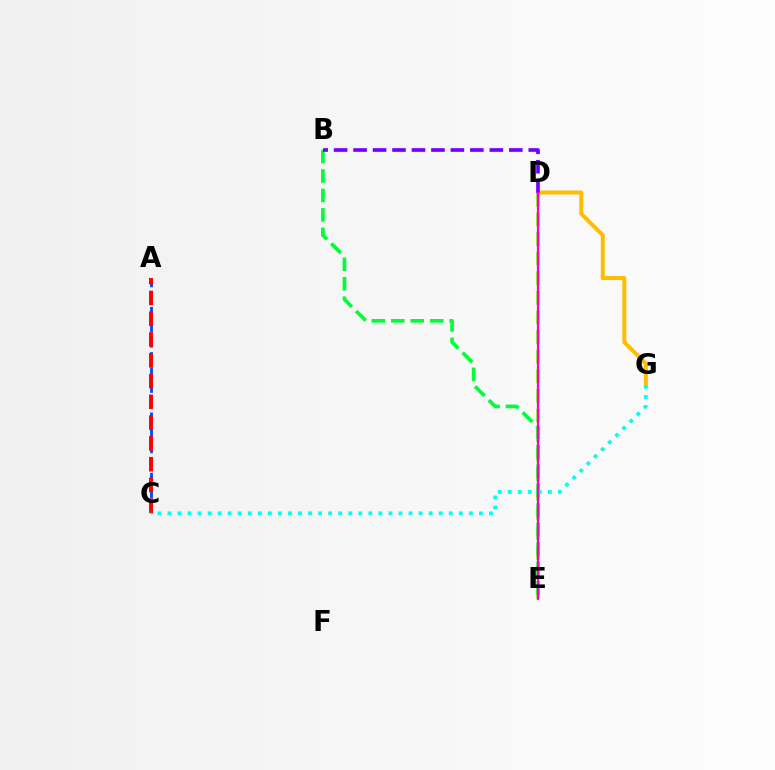{('D', 'E'): [{'color': '#84ff00', 'line_style': 'dashed', 'thickness': 2.66}, {'color': '#ff00cf', 'line_style': 'solid', 'thickness': 1.61}], ('D', 'G'): [{'color': '#ffbd00', 'line_style': 'solid', 'thickness': 2.89}], ('A', 'C'): [{'color': '#004bff', 'line_style': 'dashed', 'thickness': 2.05}, {'color': '#ff0000', 'line_style': 'dashed', 'thickness': 2.82}], ('B', 'E'): [{'color': '#00ff39', 'line_style': 'dashed', 'thickness': 2.64}], ('C', 'G'): [{'color': '#00fff6', 'line_style': 'dotted', 'thickness': 2.73}], ('B', 'D'): [{'color': '#7200ff', 'line_style': 'dashed', 'thickness': 2.64}]}